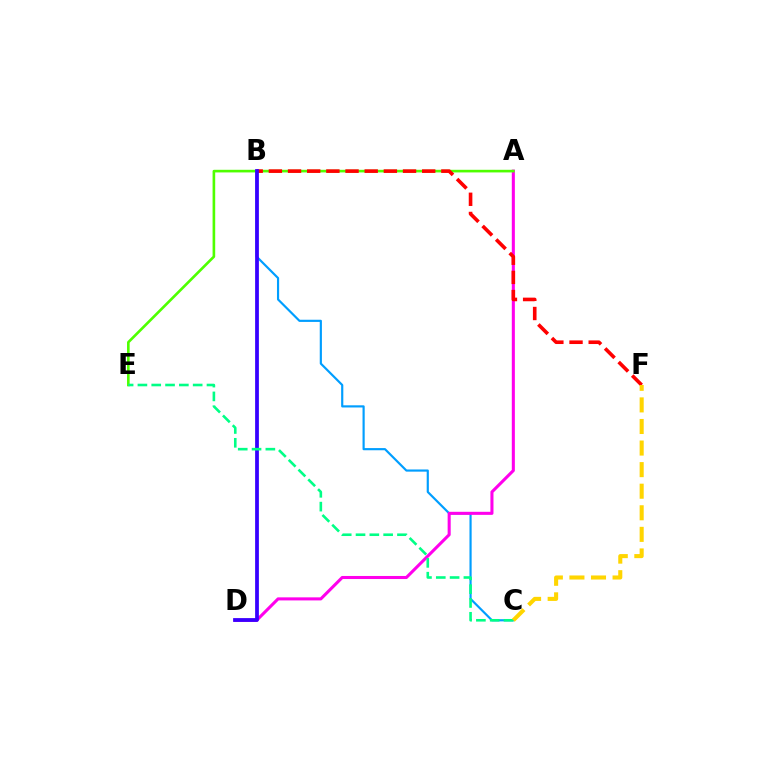{('B', 'C'): [{'color': '#009eff', 'line_style': 'solid', 'thickness': 1.56}], ('A', 'D'): [{'color': '#ff00ed', 'line_style': 'solid', 'thickness': 2.21}], ('A', 'E'): [{'color': '#4fff00', 'line_style': 'solid', 'thickness': 1.89}], ('B', 'F'): [{'color': '#ff0000', 'line_style': 'dashed', 'thickness': 2.6}], ('B', 'D'): [{'color': '#3700ff', 'line_style': 'solid', 'thickness': 2.71}], ('C', 'E'): [{'color': '#00ff86', 'line_style': 'dashed', 'thickness': 1.88}], ('C', 'F'): [{'color': '#ffd500', 'line_style': 'dashed', 'thickness': 2.93}]}